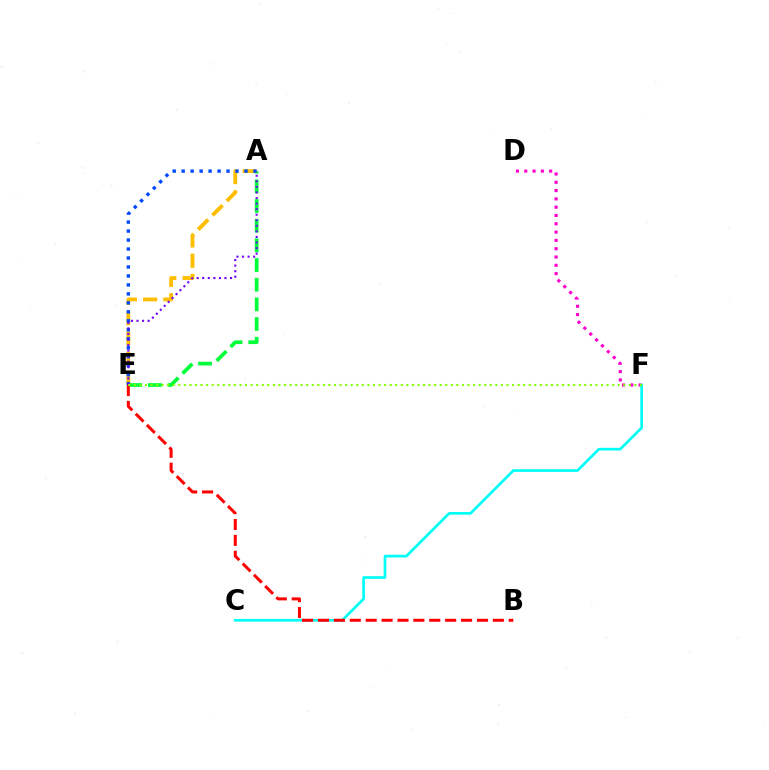{('D', 'F'): [{'color': '#ff00cf', 'line_style': 'dotted', 'thickness': 2.26}], ('A', 'E'): [{'color': '#00ff39', 'line_style': 'dashed', 'thickness': 2.67}, {'color': '#ffbd00', 'line_style': 'dashed', 'thickness': 2.75}, {'color': '#004bff', 'line_style': 'dotted', 'thickness': 2.44}, {'color': '#7200ff', 'line_style': 'dotted', 'thickness': 1.51}], ('C', 'F'): [{'color': '#00fff6', 'line_style': 'solid', 'thickness': 1.93}], ('B', 'E'): [{'color': '#ff0000', 'line_style': 'dashed', 'thickness': 2.16}], ('E', 'F'): [{'color': '#84ff00', 'line_style': 'dotted', 'thickness': 1.51}]}